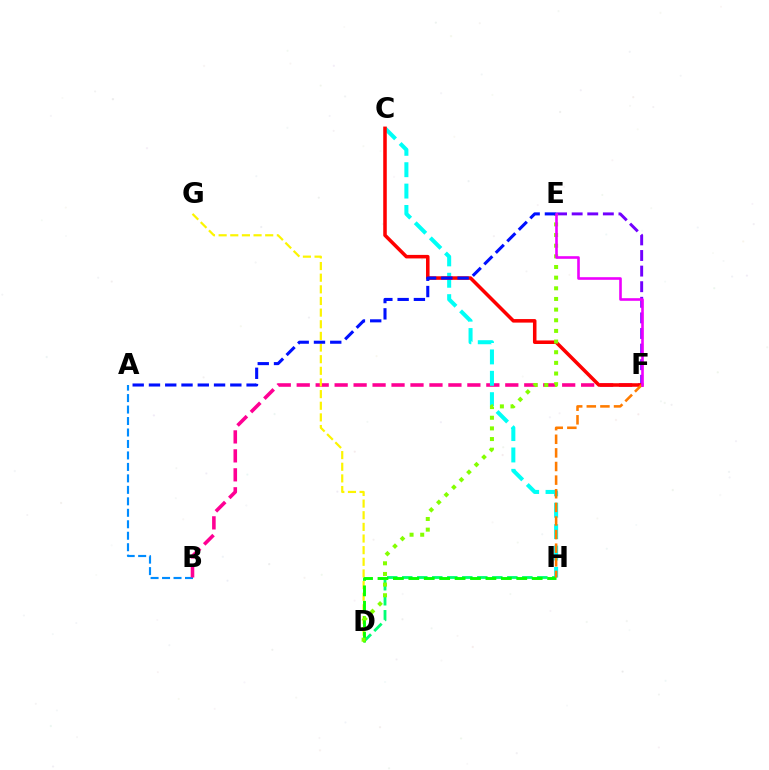{('A', 'B'): [{'color': '#008cff', 'line_style': 'dashed', 'thickness': 1.56}], ('B', 'F'): [{'color': '#ff0094', 'line_style': 'dashed', 'thickness': 2.58}], ('D', 'G'): [{'color': '#fcf500', 'line_style': 'dashed', 'thickness': 1.58}], ('C', 'H'): [{'color': '#00fff6', 'line_style': 'dashed', 'thickness': 2.9}], ('D', 'H'): [{'color': '#00ff74', 'line_style': 'dashed', 'thickness': 2.04}, {'color': '#08ff00', 'line_style': 'dashed', 'thickness': 2.09}], ('E', 'F'): [{'color': '#7200ff', 'line_style': 'dashed', 'thickness': 2.12}, {'color': '#ee00ff', 'line_style': 'solid', 'thickness': 1.88}], ('C', 'F'): [{'color': '#ff0000', 'line_style': 'solid', 'thickness': 2.55}], ('D', 'E'): [{'color': '#84ff00', 'line_style': 'dotted', 'thickness': 2.89}], ('F', 'H'): [{'color': '#ff7c00', 'line_style': 'dashed', 'thickness': 1.85}], ('A', 'E'): [{'color': '#0010ff', 'line_style': 'dashed', 'thickness': 2.21}]}